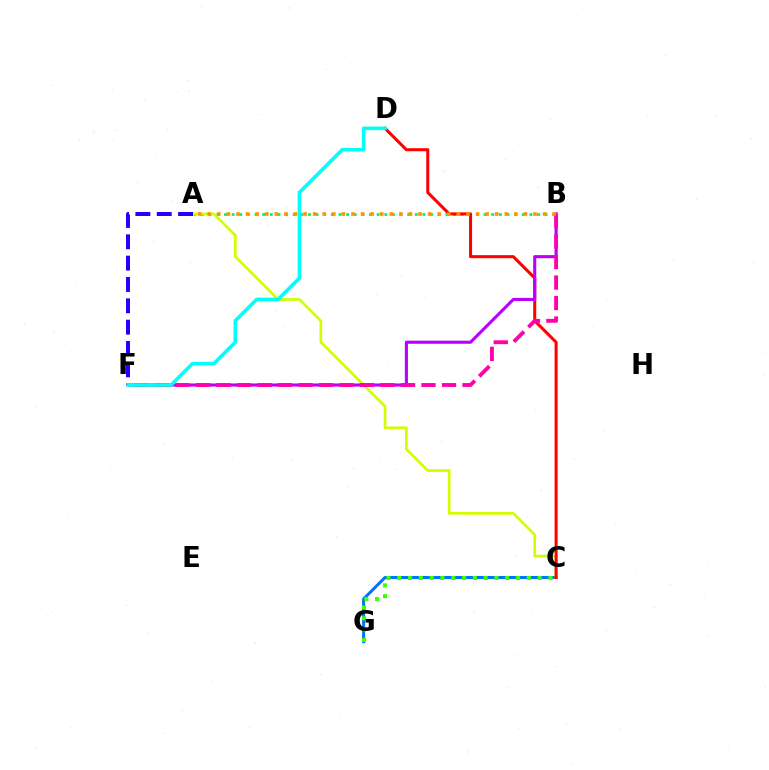{('A', 'B'): [{'color': '#00ff5c', 'line_style': 'dotted', 'thickness': 2.07}, {'color': '#ff9400', 'line_style': 'dotted', 'thickness': 2.6}], ('C', 'G'): [{'color': '#0074ff', 'line_style': 'solid', 'thickness': 2.18}, {'color': '#3dff00', 'line_style': 'dotted', 'thickness': 2.93}], ('A', 'C'): [{'color': '#d1ff00', 'line_style': 'solid', 'thickness': 1.95}], ('C', 'D'): [{'color': '#ff0000', 'line_style': 'solid', 'thickness': 2.19}], ('A', 'F'): [{'color': '#2500ff', 'line_style': 'dashed', 'thickness': 2.9}], ('B', 'F'): [{'color': '#b900ff', 'line_style': 'solid', 'thickness': 2.24}, {'color': '#ff00ac', 'line_style': 'dashed', 'thickness': 2.78}], ('D', 'F'): [{'color': '#00fff6', 'line_style': 'solid', 'thickness': 2.59}]}